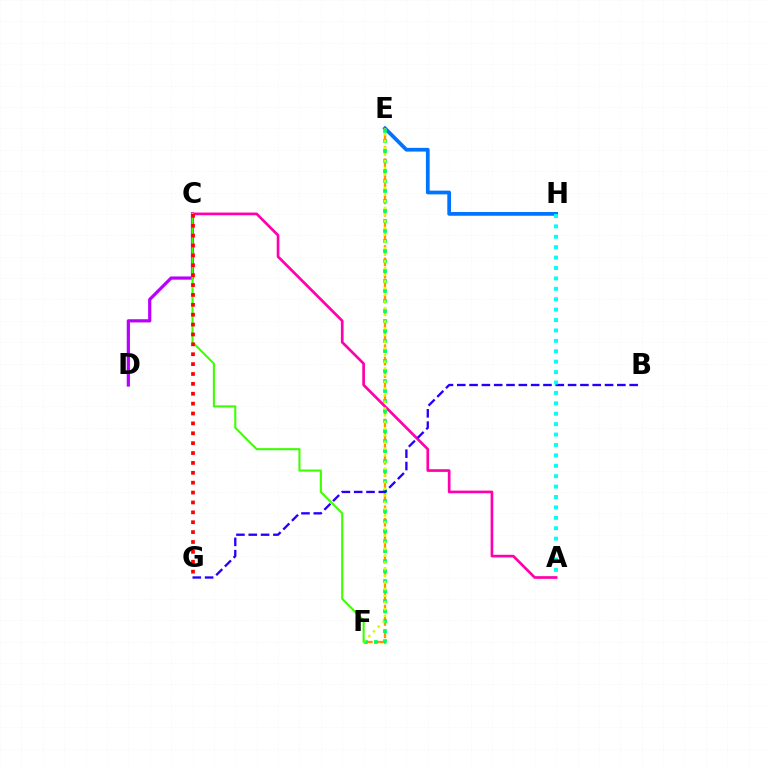{('C', 'D'): [{'color': '#b900ff', 'line_style': 'solid', 'thickness': 2.31}], ('E', 'F'): [{'color': '#ff9400', 'line_style': 'dashed', 'thickness': 1.68}, {'color': '#00ff5c', 'line_style': 'dotted', 'thickness': 2.72}, {'color': '#d1ff00', 'line_style': 'dotted', 'thickness': 1.82}], ('E', 'H'): [{'color': '#0074ff', 'line_style': 'solid', 'thickness': 2.69}], ('A', 'C'): [{'color': '#ff00ac', 'line_style': 'solid', 'thickness': 1.93}], ('B', 'G'): [{'color': '#2500ff', 'line_style': 'dashed', 'thickness': 1.67}], ('A', 'H'): [{'color': '#00fff6', 'line_style': 'dotted', 'thickness': 2.83}], ('C', 'F'): [{'color': '#3dff00', 'line_style': 'solid', 'thickness': 1.5}], ('C', 'G'): [{'color': '#ff0000', 'line_style': 'dotted', 'thickness': 2.68}]}